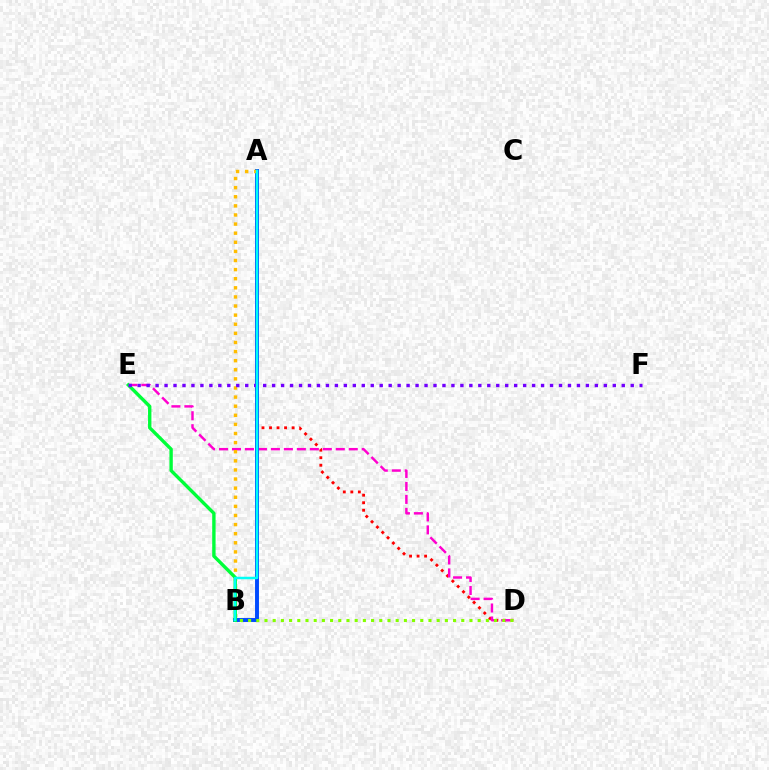{('A', 'D'): [{'color': '#ff0000', 'line_style': 'dotted', 'thickness': 2.04}], ('D', 'E'): [{'color': '#ff00cf', 'line_style': 'dashed', 'thickness': 1.76}], ('A', 'B'): [{'color': '#004bff', 'line_style': 'solid', 'thickness': 2.83}, {'color': '#ffbd00', 'line_style': 'dotted', 'thickness': 2.47}, {'color': '#00fff6', 'line_style': 'solid', 'thickness': 1.79}], ('B', 'D'): [{'color': '#84ff00', 'line_style': 'dotted', 'thickness': 2.23}], ('B', 'E'): [{'color': '#00ff39', 'line_style': 'solid', 'thickness': 2.43}], ('E', 'F'): [{'color': '#7200ff', 'line_style': 'dotted', 'thickness': 2.44}]}